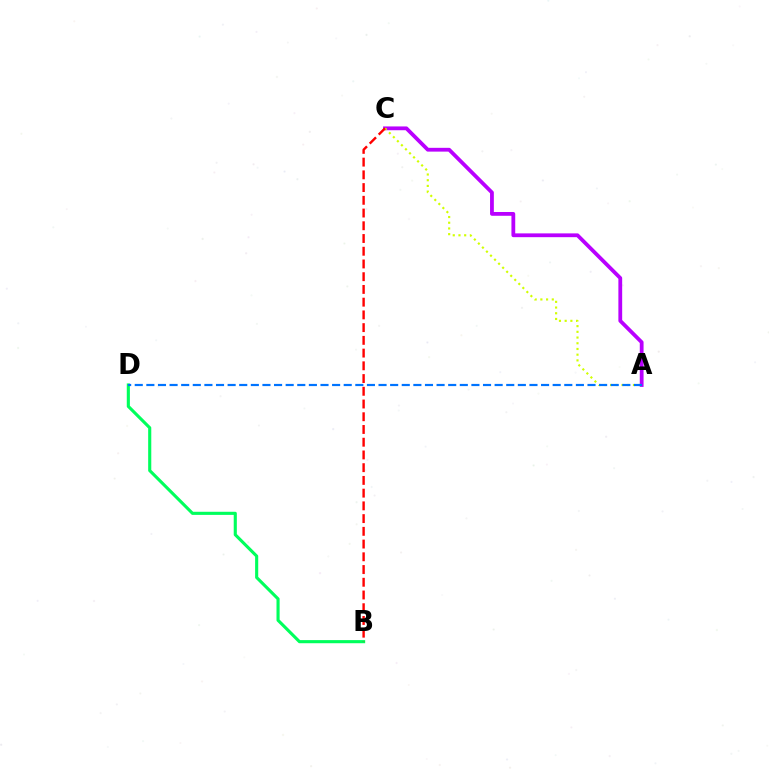{('A', 'C'): [{'color': '#b900ff', 'line_style': 'solid', 'thickness': 2.73}, {'color': '#d1ff00', 'line_style': 'dotted', 'thickness': 1.55}], ('B', 'D'): [{'color': '#00ff5c', 'line_style': 'solid', 'thickness': 2.24}], ('A', 'D'): [{'color': '#0074ff', 'line_style': 'dashed', 'thickness': 1.58}], ('B', 'C'): [{'color': '#ff0000', 'line_style': 'dashed', 'thickness': 1.73}]}